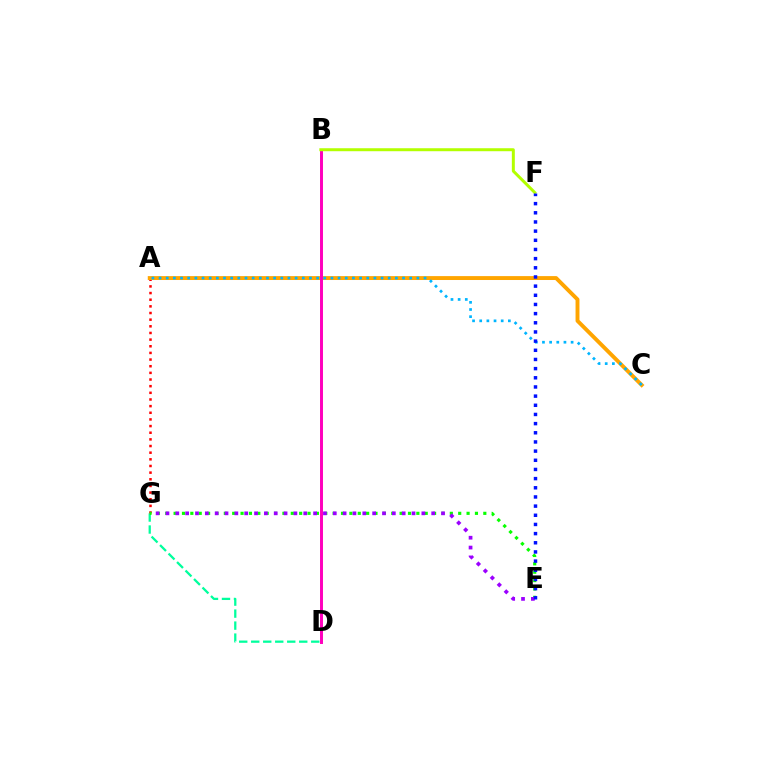{('D', 'G'): [{'color': '#00ff9d', 'line_style': 'dashed', 'thickness': 1.63}], ('A', 'G'): [{'color': '#ff0000', 'line_style': 'dotted', 'thickness': 1.81}], ('A', 'C'): [{'color': '#ffa500', 'line_style': 'solid', 'thickness': 2.81}, {'color': '#00b5ff', 'line_style': 'dotted', 'thickness': 1.95}], ('B', 'D'): [{'color': '#ff00bd', 'line_style': 'solid', 'thickness': 2.13}], ('B', 'F'): [{'color': '#b3ff00', 'line_style': 'solid', 'thickness': 2.15}], ('E', 'G'): [{'color': '#08ff00', 'line_style': 'dotted', 'thickness': 2.27}, {'color': '#9b00ff', 'line_style': 'dotted', 'thickness': 2.67}], ('E', 'F'): [{'color': '#0010ff', 'line_style': 'dotted', 'thickness': 2.49}]}